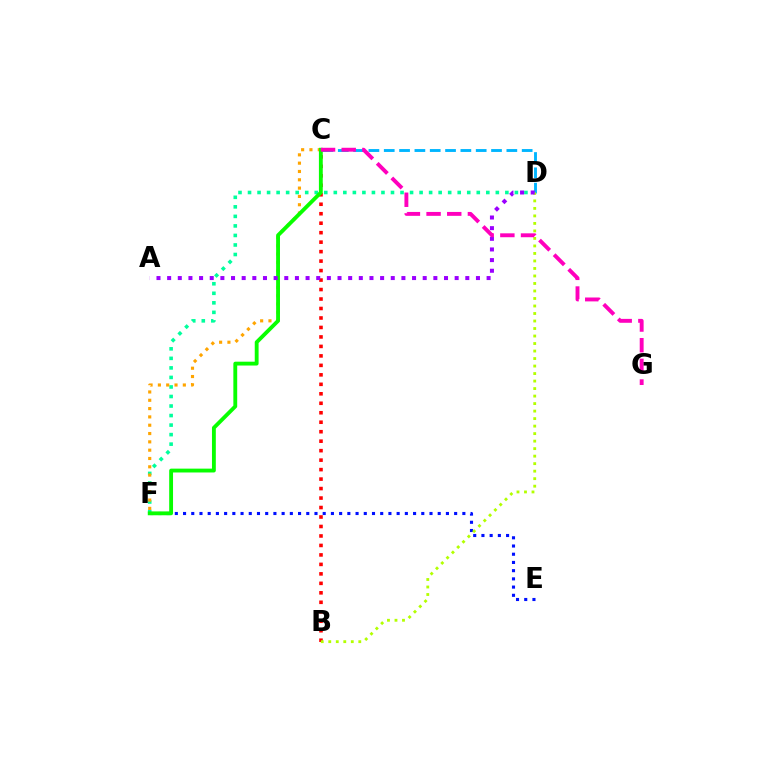{('D', 'F'): [{'color': '#00ff9d', 'line_style': 'dotted', 'thickness': 2.59}], ('C', 'F'): [{'color': '#ffa500', 'line_style': 'dotted', 'thickness': 2.26}, {'color': '#08ff00', 'line_style': 'solid', 'thickness': 2.77}], ('B', 'C'): [{'color': '#ff0000', 'line_style': 'dotted', 'thickness': 2.58}], ('E', 'F'): [{'color': '#0010ff', 'line_style': 'dotted', 'thickness': 2.23}], ('C', 'D'): [{'color': '#00b5ff', 'line_style': 'dashed', 'thickness': 2.08}], ('B', 'D'): [{'color': '#b3ff00', 'line_style': 'dotted', 'thickness': 2.04}], ('A', 'D'): [{'color': '#9b00ff', 'line_style': 'dotted', 'thickness': 2.89}], ('C', 'G'): [{'color': '#ff00bd', 'line_style': 'dashed', 'thickness': 2.81}]}